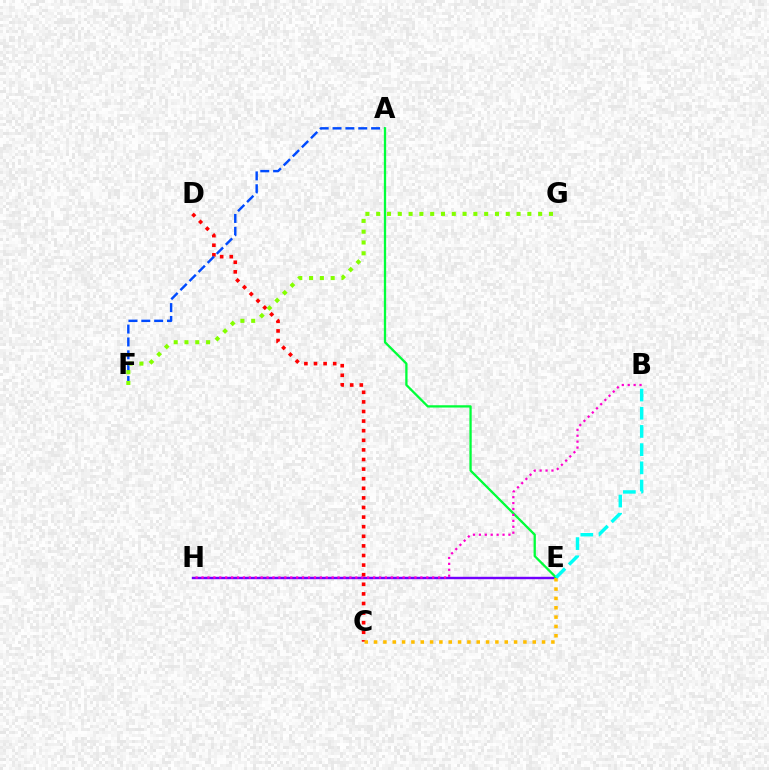{('E', 'H'): [{'color': '#7200ff', 'line_style': 'solid', 'thickness': 1.74}], ('C', 'D'): [{'color': '#ff0000', 'line_style': 'dotted', 'thickness': 2.61}], ('A', 'F'): [{'color': '#004bff', 'line_style': 'dashed', 'thickness': 1.75}], ('A', 'E'): [{'color': '#00ff39', 'line_style': 'solid', 'thickness': 1.65}], ('B', 'H'): [{'color': '#ff00cf', 'line_style': 'dotted', 'thickness': 1.61}], ('C', 'E'): [{'color': '#ffbd00', 'line_style': 'dotted', 'thickness': 2.54}], ('F', 'G'): [{'color': '#84ff00', 'line_style': 'dotted', 'thickness': 2.93}], ('B', 'E'): [{'color': '#00fff6', 'line_style': 'dashed', 'thickness': 2.47}]}